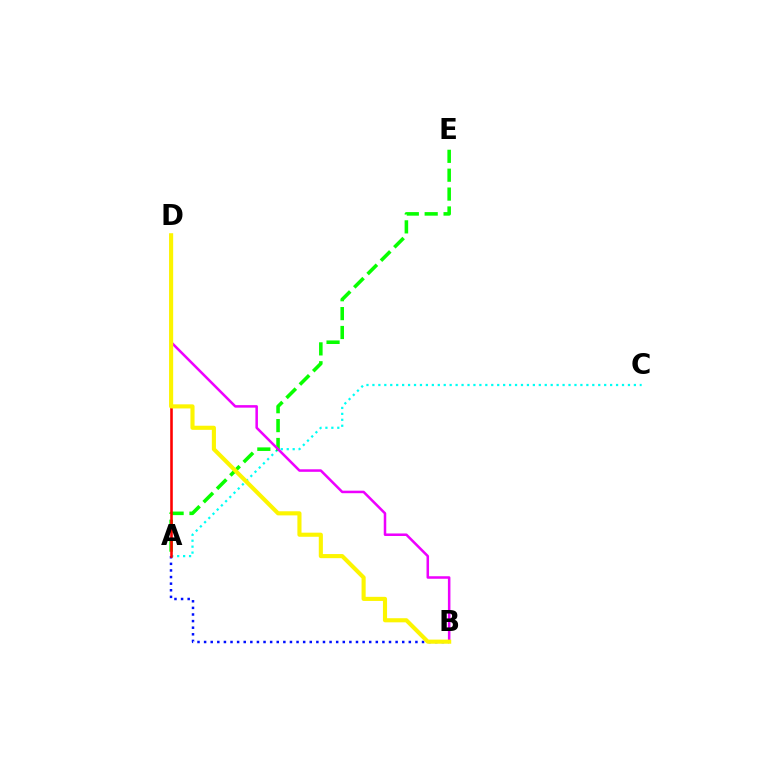{('A', 'C'): [{'color': '#00fff6', 'line_style': 'dotted', 'thickness': 1.61}], ('A', 'E'): [{'color': '#08ff00', 'line_style': 'dashed', 'thickness': 2.57}], ('A', 'B'): [{'color': '#0010ff', 'line_style': 'dotted', 'thickness': 1.79}], ('A', 'D'): [{'color': '#ff0000', 'line_style': 'solid', 'thickness': 1.86}], ('B', 'D'): [{'color': '#ee00ff', 'line_style': 'solid', 'thickness': 1.82}, {'color': '#fcf500', 'line_style': 'solid', 'thickness': 2.96}]}